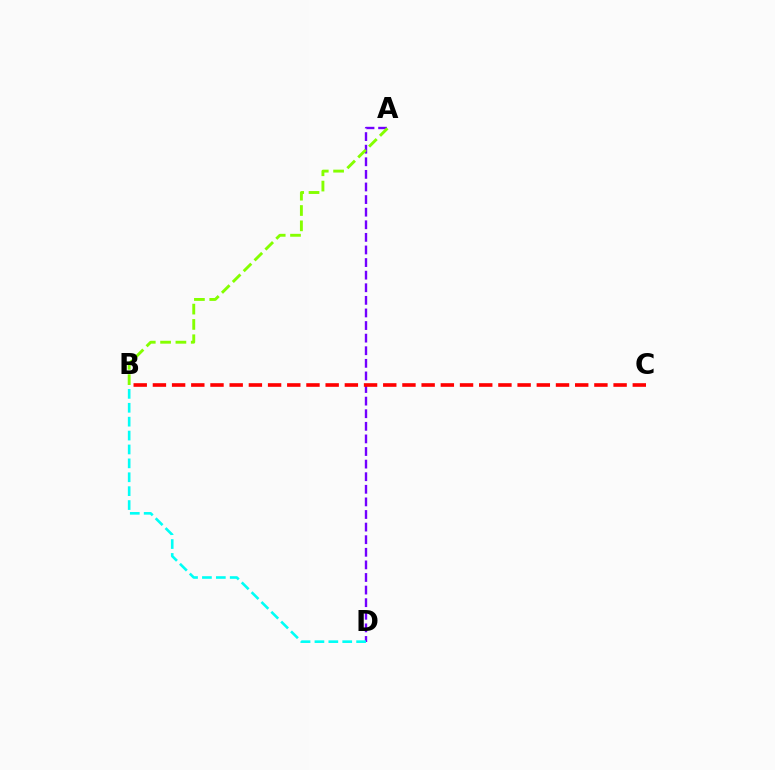{('A', 'D'): [{'color': '#7200ff', 'line_style': 'dashed', 'thickness': 1.71}], ('B', 'C'): [{'color': '#ff0000', 'line_style': 'dashed', 'thickness': 2.61}], ('A', 'B'): [{'color': '#84ff00', 'line_style': 'dashed', 'thickness': 2.08}], ('B', 'D'): [{'color': '#00fff6', 'line_style': 'dashed', 'thickness': 1.89}]}